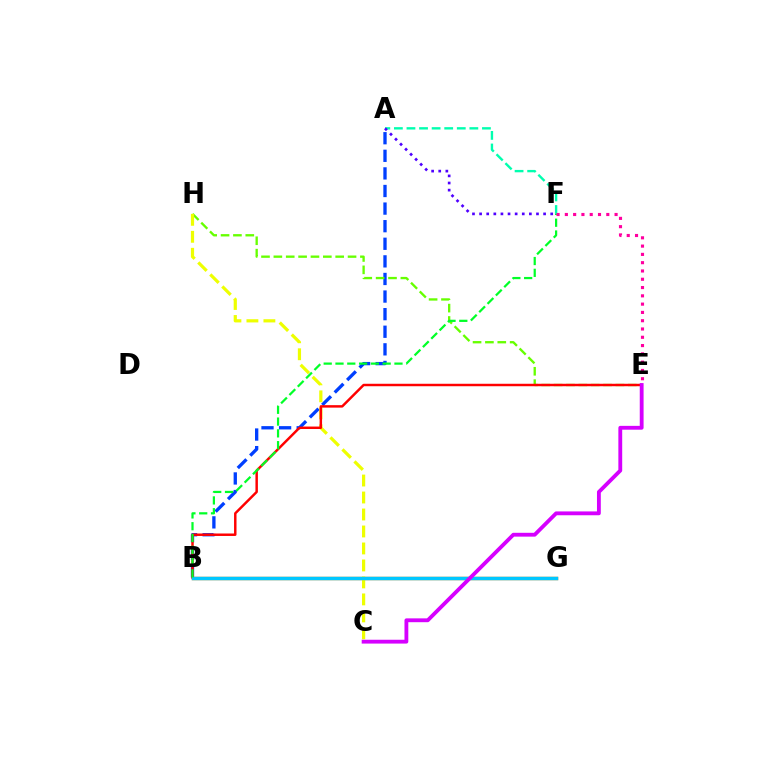{('A', 'B'): [{'color': '#003fff', 'line_style': 'dashed', 'thickness': 2.39}], ('A', 'F'): [{'color': '#00ffaf', 'line_style': 'dashed', 'thickness': 1.71}, {'color': '#4f00ff', 'line_style': 'dotted', 'thickness': 1.93}], ('E', 'H'): [{'color': '#66ff00', 'line_style': 'dashed', 'thickness': 1.68}], ('B', 'G'): [{'color': '#ff8800', 'line_style': 'solid', 'thickness': 2.48}, {'color': '#00c7ff', 'line_style': 'solid', 'thickness': 2.47}], ('C', 'H'): [{'color': '#eeff00', 'line_style': 'dashed', 'thickness': 2.31}], ('B', 'E'): [{'color': '#ff0000', 'line_style': 'solid', 'thickness': 1.77}], ('B', 'F'): [{'color': '#00ff27', 'line_style': 'dashed', 'thickness': 1.6}], ('E', 'F'): [{'color': '#ff00a0', 'line_style': 'dotted', 'thickness': 2.25}], ('C', 'E'): [{'color': '#d600ff', 'line_style': 'solid', 'thickness': 2.76}]}